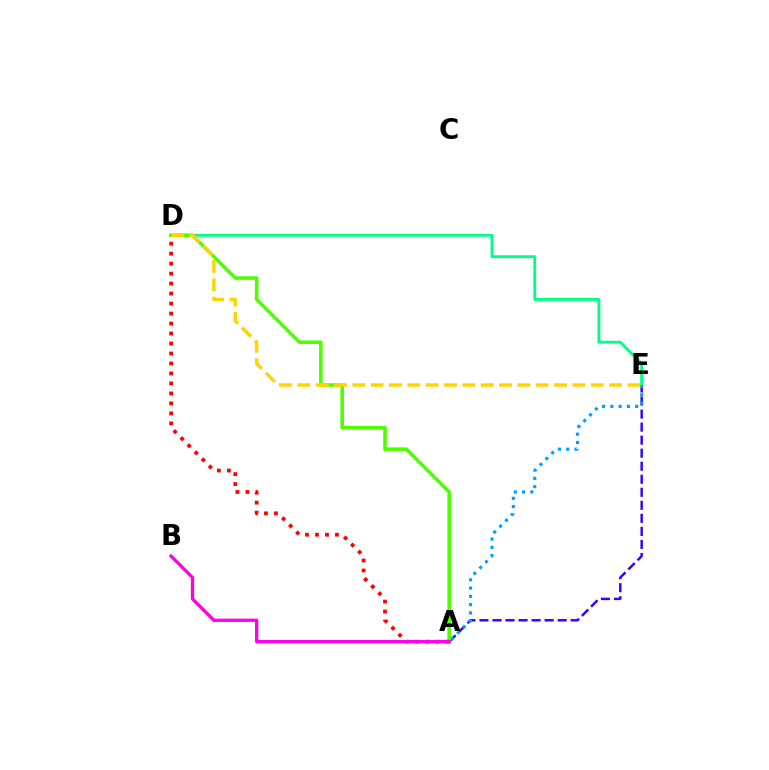{('D', 'E'): [{'color': '#00ff86', 'line_style': 'solid', 'thickness': 2.06}, {'color': '#ffd500', 'line_style': 'dashed', 'thickness': 2.49}], ('A', 'E'): [{'color': '#3700ff', 'line_style': 'dashed', 'thickness': 1.77}, {'color': '#009eff', 'line_style': 'dotted', 'thickness': 2.25}], ('A', 'D'): [{'color': '#4fff00', 'line_style': 'solid', 'thickness': 2.59}, {'color': '#ff0000', 'line_style': 'dotted', 'thickness': 2.71}], ('A', 'B'): [{'color': '#ff00ed', 'line_style': 'solid', 'thickness': 2.38}]}